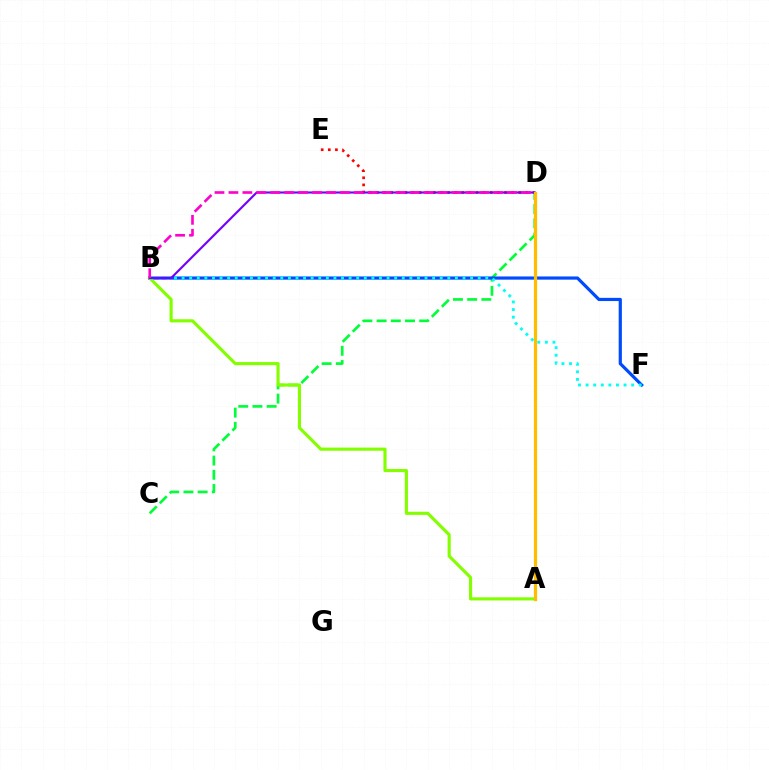{('C', 'D'): [{'color': '#00ff39', 'line_style': 'dashed', 'thickness': 1.93}], ('D', 'E'): [{'color': '#ff0000', 'line_style': 'dotted', 'thickness': 1.93}], ('B', 'F'): [{'color': '#004bff', 'line_style': 'solid', 'thickness': 2.3}, {'color': '#00fff6', 'line_style': 'dotted', 'thickness': 2.06}], ('A', 'B'): [{'color': '#84ff00', 'line_style': 'solid', 'thickness': 2.26}], ('B', 'D'): [{'color': '#7200ff', 'line_style': 'solid', 'thickness': 1.54}, {'color': '#ff00cf', 'line_style': 'dashed', 'thickness': 1.89}], ('A', 'D'): [{'color': '#ffbd00', 'line_style': 'solid', 'thickness': 2.32}]}